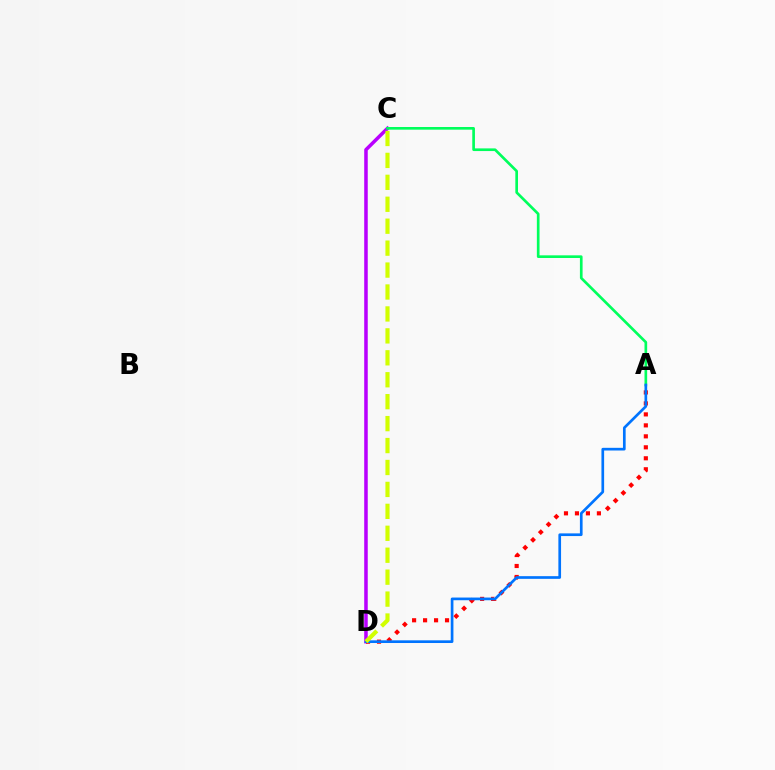{('C', 'D'): [{'color': '#b900ff', 'line_style': 'solid', 'thickness': 2.54}, {'color': '#d1ff00', 'line_style': 'dashed', 'thickness': 2.98}], ('A', 'D'): [{'color': '#ff0000', 'line_style': 'dotted', 'thickness': 2.98}, {'color': '#0074ff', 'line_style': 'solid', 'thickness': 1.93}], ('A', 'C'): [{'color': '#00ff5c', 'line_style': 'solid', 'thickness': 1.92}]}